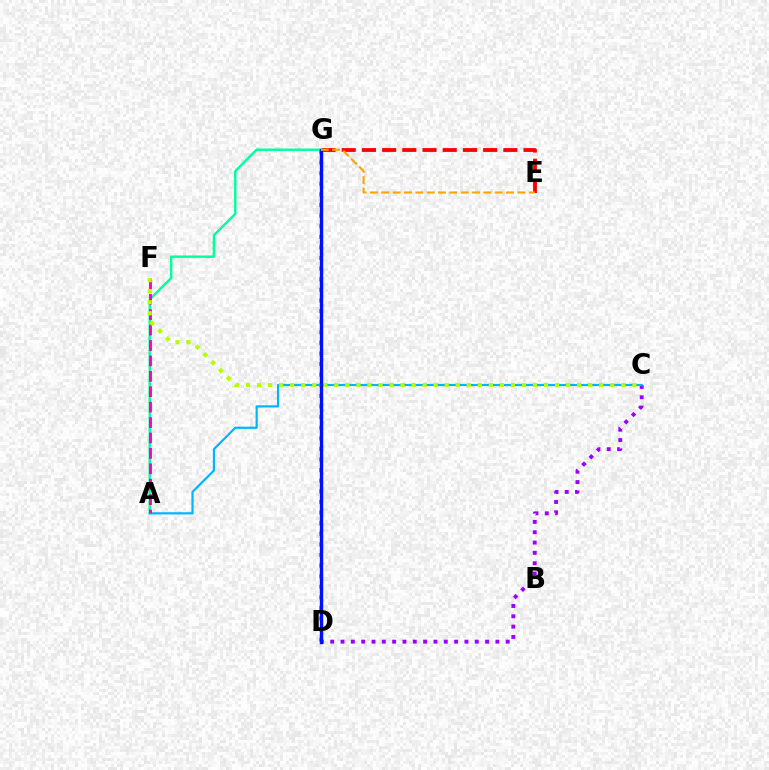{('C', 'D'): [{'color': '#9b00ff', 'line_style': 'dotted', 'thickness': 2.81}], ('E', 'G'): [{'color': '#ff0000', 'line_style': 'dashed', 'thickness': 2.74}, {'color': '#ffa500', 'line_style': 'dashed', 'thickness': 1.54}], ('A', 'C'): [{'color': '#00b5ff', 'line_style': 'solid', 'thickness': 1.58}], ('A', 'G'): [{'color': '#00ff9d', 'line_style': 'solid', 'thickness': 1.75}], ('D', 'G'): [{'color': '#08ff00', 'line_style': 'dotted', 'thickness': 2.88}, {'color': '#0010ff', 'line_style': 'solid', 'thickness': 2.43}], ('A', 'F'): [{'color': '#ff00bd', 'line_style': 'dashed', 'thickness': 2.09}], ('C', 'F'): [{'color': '#b3ff00', 'line_style': 'dotted', 'thickness': 3.0}]}